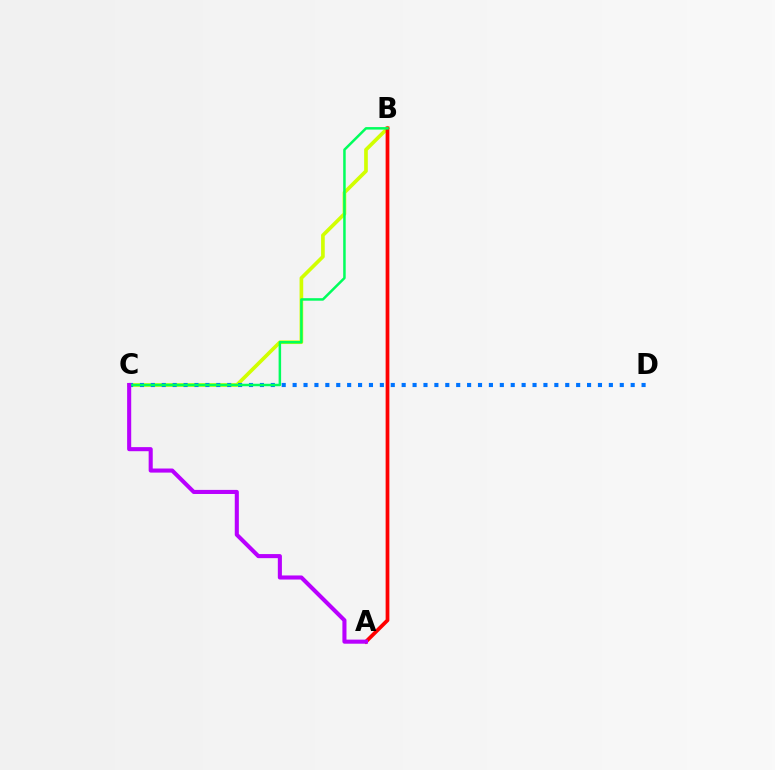{('B', 'C'): [{'color': '#d1ff00', 'line_style': 'solid', 'thickness': 2.64}, {'color': '#00ff5c', 'line_style': 'solid', 'thickness': 1.8}], ('C', 'D'): [{'color': '#0074ff', 'line_style': 'dotted', 'thickness': 2.96}], ('A', 'B'): [{'color': '#ff0000', 'line_style': 'solid', 'thickness': 2.69}], ('A', 'C'): [{'color': '#b900ff', 'line_style': 'solid', 'thickness': 2.94}]}